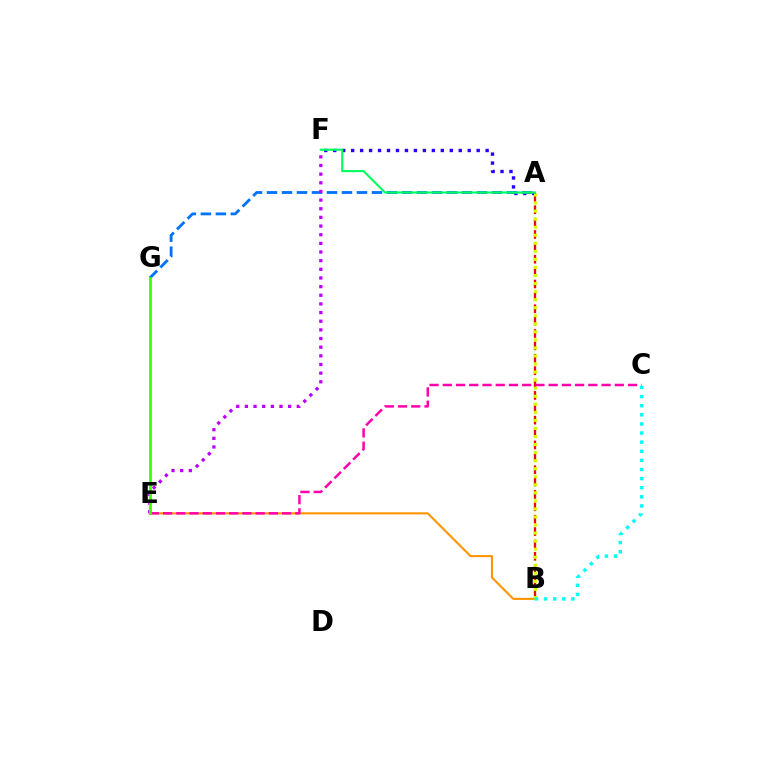{('A', 'F'): [{'color': '#2500ff', 'line_style': 'dotted', 'thickness': 2.44}, {'color': '#00ff5c', 'line_style': 'solid', 'thickness': 1.52}], ('A', 'G'): [{'color': '#0074ff', 'line_style': 'dashed', 'thickness': 2.04}], ('A', 'B'): [{'color': '#ff0000', 'line_style': 'dashed', 'thickness': 1.68}, {'color': '#d1ff00', 'line_style': 'dotted', 'thickness': 2.19}], ('B', 'E'): [{'color': '#ff9400', 'line_style': 'solid', 'thickness': 1.51}], ('E', 'F'): [{'color': '#b900ff', 'line_style': 'dotted', 'thickness': 2.35}], ('C', 'E'): [{'color': '#ff00ac', 'line_style': 'dashed', 'thickness': 1.8}], ('E', 'G'): [{'color': '#3dff00', 'line_style': 'solid', 'thickness': 1.97}], ('B', 'C'): [{'color': '#00fff6', 'line_style': 'dotted', 'thickness': 2.48}]}